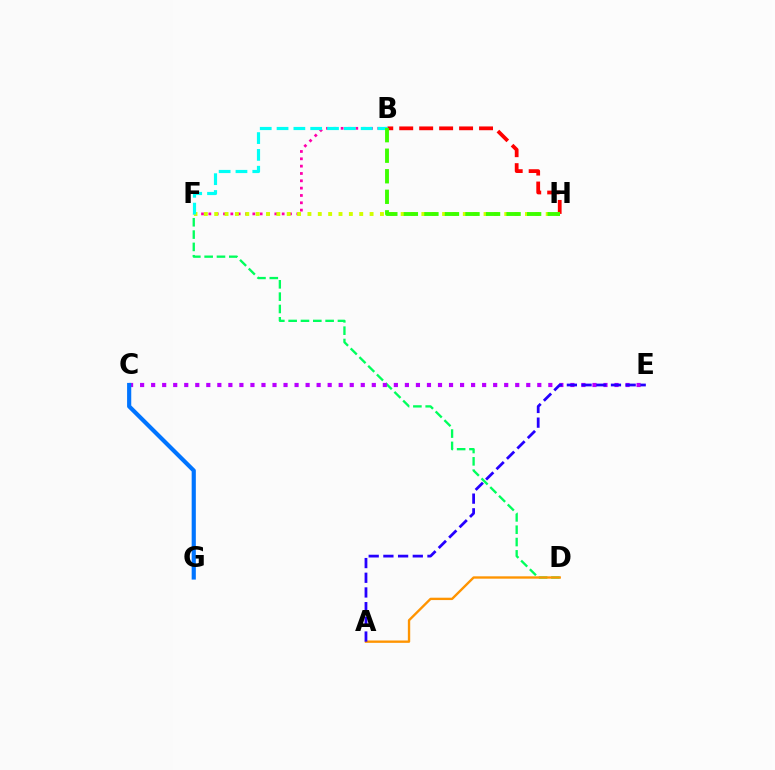{('B', 'F'): [{'color': '#ff00ac', 'line_style': 'dotted', 'thickness': 1.99}, {'color': '#00fff6', 'line_style': 'dashed', 'thickness': 2.28}], ('B', 'H'): [{'color': '#ff0000', 'line_style': 'dashed', 'thickness': 2.71}, {'color': '#3dff00', 'line_style': 'dashed', 'thickness': 2.79}], ('D', 'F'): [{'color': '#00ff5c', 'line_style': 'dashed', 'thickness': 1.67}], ('C', 'E'): [{'color': '#b900ff', 'line_style': 'dotted', 'thickness': 3.0}], ('A', 'D'): [{'color': '#ff9400', 'line_style': 'solid', 'thickness': 1.7}], ('F', 'H'): [{'color': '#d1ff00', 'line_style': 'dotted', 'thickness': 2.81}], ('C', 'G'): [{'color': '#0074ff', 'line_style': 'solid', 'thickness': 3.0}], ('A', 'E'): [{'color': '#2500ff', 'line_style': 'dashed', 'thickness': 2.0}]}